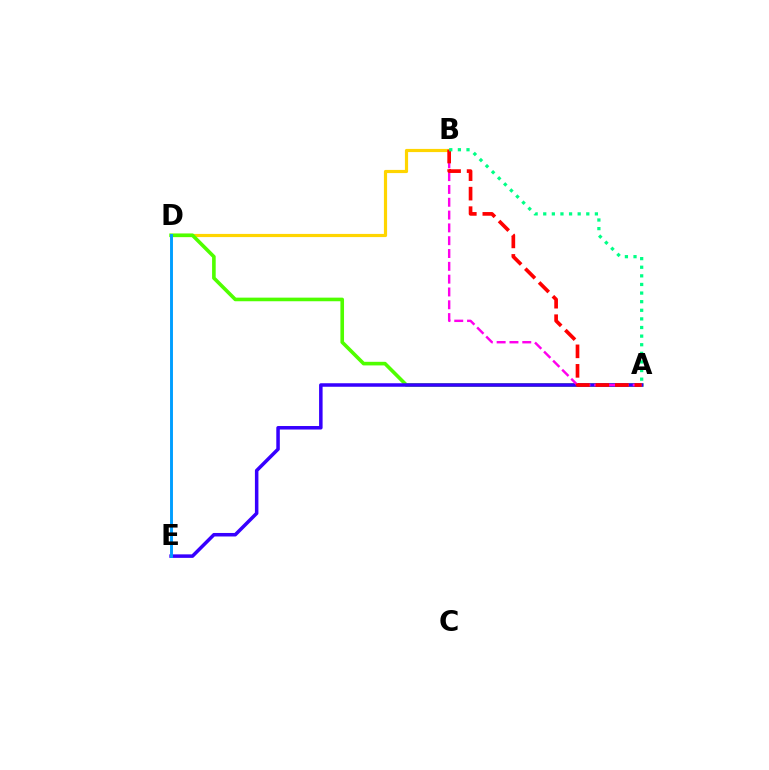{('B', 'D'): [{'color': '#ffd500', 'line_style': 'solid', 'thickness': 2.29}], ('A', 'D'): [{'color': '#4fff00', 'line_style': 'solid', 'thickness': 2.6}], ('A', 'E'): [{'color': '#3700ff', 'line_style': 'solid', 'thickness': 2.53}], ('D', 'E'): [{'color': '#009eff', 'line_style': 'solid', 'thickness': 2.1}], ('A', 'B'): [{'color': '#ff00ed', 'line_style': 'dashed', 'thickness': 1.74}, {'color': '#ff0000', 'line_style': 'dashed', 'thickness': 2.65}, {'color': '#00ff86', 'line_style': 'dotted', 'thickness': 2.34}]}